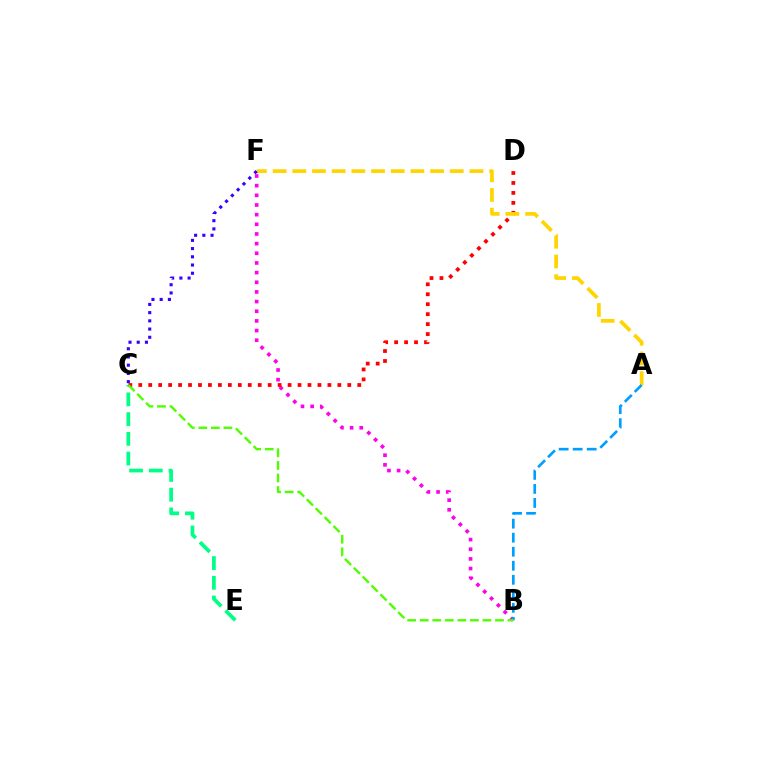{('C', 'E'): [{'color': '#00ff86', 'line_style': 'dashed', 'thickness': 2.68}], ('B', 'F'): [{'color': '#ff00ed', 'line_style': 'dotted', 'thickness': 2.62}], ('C', 'D'): [{'color': '#ff0000', 'line_style': 'dotted', 'thickness': 2.7}], ('A', 'F'): [{'color': '#ffd500', 'line_style': 'dashed', 'thickness': 2.67}], ('C', 'F'): [{'color': '#3700ff', 'line_style': 'dotted', 'thickness': 2.23}], ('A', 'B'): [{'color': '#009eff', 'line_style': 'dashed', 'thickness': 1.91}], ('B', 'C'): [{'color': '#4fff00', 'line_style': 'dashed', 'thickness': 1.7}]}